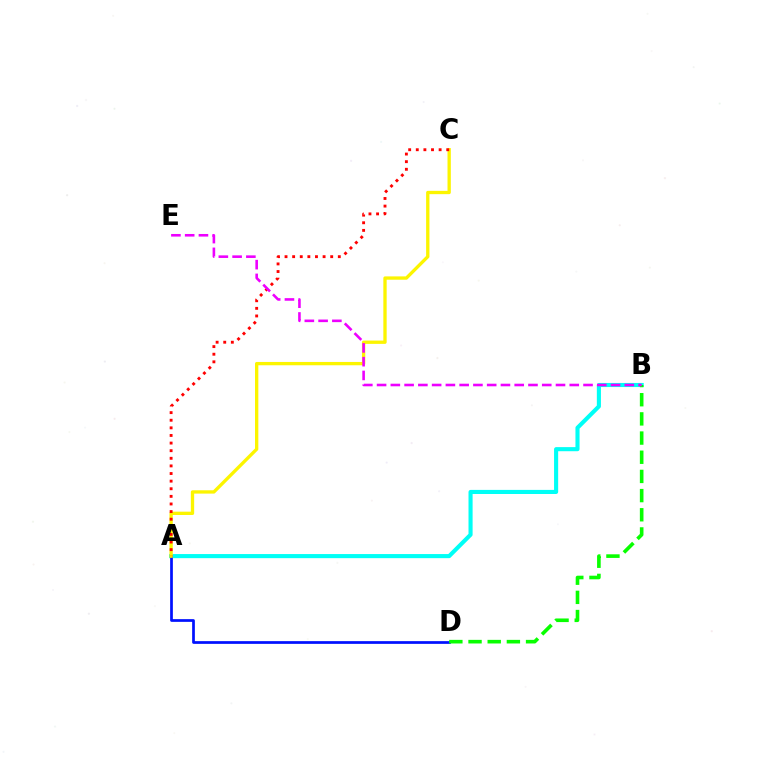{('A', 'B'): [{'color': '#00fff6', 'line_style': 'solid', 'thickness': 2.95}], ('A', 'D'): [{'color': '#0010ff', 'line_style': 'solid', 'thickness': 1.96}], ('A', 'C'): [{'color': '#fcf500', 'line_style': 'solid', 'thickness': 2.39}, {'color': '#ff0000', 'line_style': 'dotted', 'thickness': 2.07}], ('B', 'D'): [{'color': '#08ff00', 'line_style': 'dashed', 'thickness': 2.61}], ('B', 'E'): [{'color': '#ee00ff', 'line_style': 'dashed', 'thickness': 1.87}]}